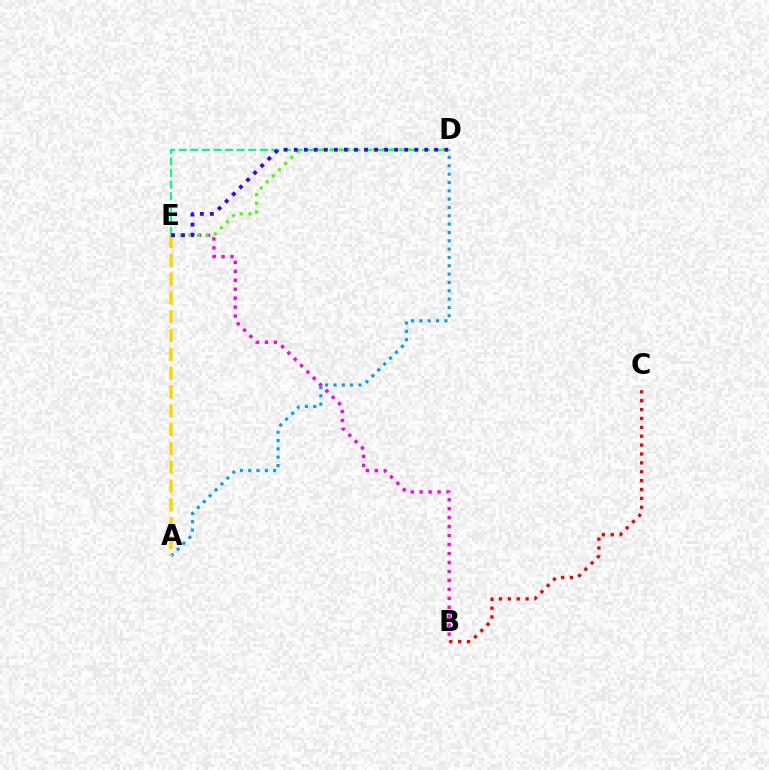{('B', 'E'): [{'color': '#ff00ed', 'line_style': 'dotted', 'thickness': 2.43}], ('B', 'C'): [{'color': '#ff0000', 'line_style': 'dotted', 'thickness': 2.41}], ('D', 'E'): [{'color': '#4fff00', 'line_style': 'dotted', 'thickness': 2.34}, {'color': '#00ff86', 'line_style': 'dashed', 'thickness': 1.57}, {'color': '#3700ff', 'line_style': 'dotted', 'thickness': 2.73}], ('A', 'D'): [{'color': '#009eff', 'line_style': 'dotted', 'thickness': 2.26}], ('A', 'E'): [{'color': '#ffd500', 'line_style': 'dashed', 'thickness': 2.56}]}